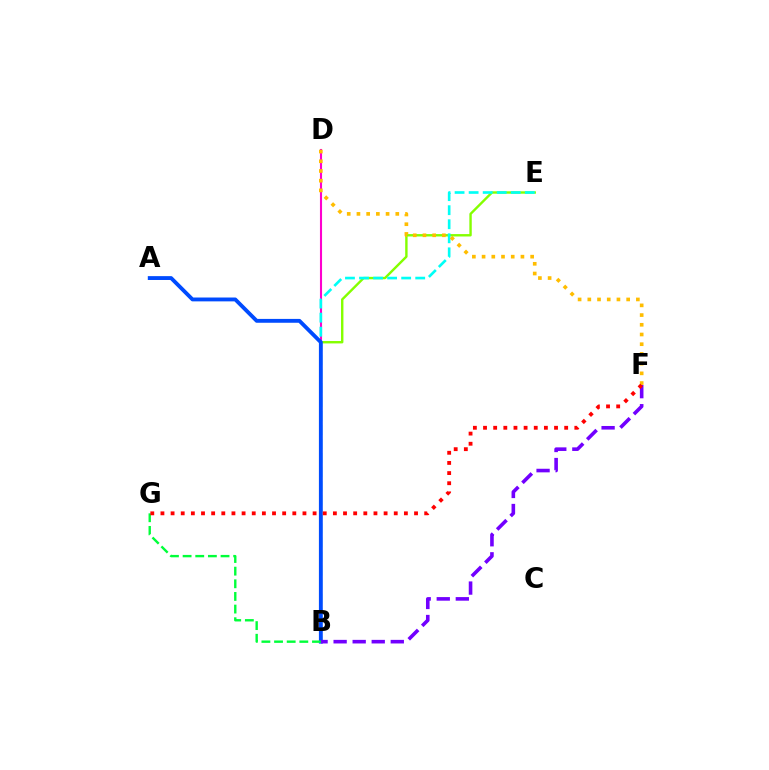{('B', 'D'): [{'color': '#ff00cf', 'line_style': 'solid', 'thickness': 1.52}], ('B', 'E'): [{'color': '#84ff00', 'line_style': 'solid', 'thickness': 1.73}, {'color': '#00fff6', 'line_style': 'dashed', 'thickness': 1.91}], ('A', 'B'): [{'color': '#004bff', 'line_style': 'solid', 'thickness': 2.77}], ('B', 'F'): [{'color': '#7200ff', 'line_style': 'dashed', 'thickness': 2.59}], ('B', 'G'): [{'color': '#00ff39', 'line_style': 'dashed', 'thickness': 1.72}], ('D', 'F'): [{'color': '#ffbd00', 'line_style': 'dotted', 'thickness': 2.64}], ('F', 'G'): [{'color': '#ff0000', 'line_style': 'dotted', 'thickness': 2.76}]}